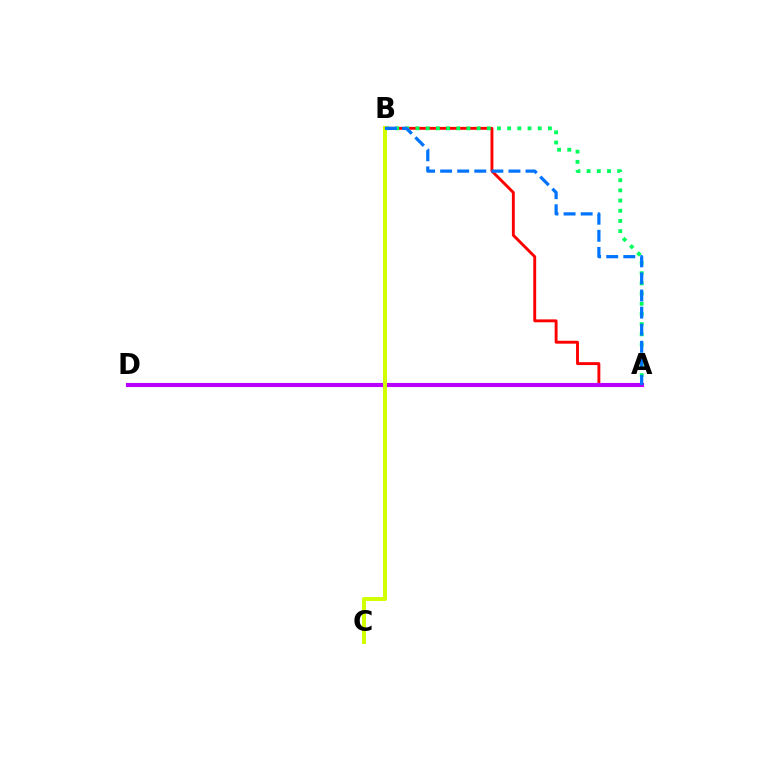{('A', 'B'): [{'color': '#ff0000', 'line_style': 'solid', 'thickness': 2.08}, {'color': '#00ff5c', 'line_style': 'dotted', 'thickness': 2.77}, {'color': '#0074ff', 'line_style': 'dashed', 'thickness': 2.32}], ('A', 'D'): [{'color': '#b900ff', 'line_style': 'solid', 'thickness': 2.96}], ('B', 'C'): [{'color': '#d1ff00', 'line_style': 'solid', 'thickness': 2.86}]}